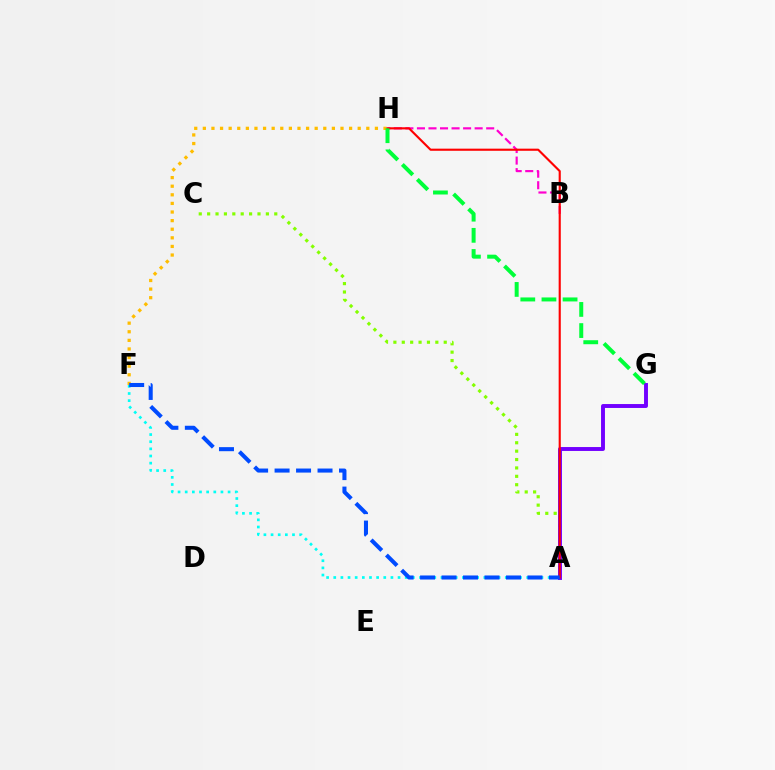{('F', 'H'): [{'color': '#ffbd00', 'line_style': 'dotted', 'thickness': 2.34}], ('A', 'C'): [{'color': '#84ff00', 'line_style': 'dotted', 'thickness': 2.28}], ('A', 'G'): [{'color': '#7200ff', 'line_style': 'solid', 'thickness': 2.82}], ('B', 'H'): [{'color': '#ff00cf', 'line_style': 'dashed', 'thickness': 1.57}], ('A', 'F'): [{'color': '#00fff6', 'line_style': 'dotted', 'thickness': 1.94}, {'color': '#004bff', 'line_style': 'dashed', 'thickness': 2.92}], ('A', 'H'): [{'color': '#ff0000', 'line_style': 'solid', 'thickness': 1.53}], ('G', 'H'): [{'color': '#00ff39', 'line_style': 'dashed', 'thickness': 2.87}]}